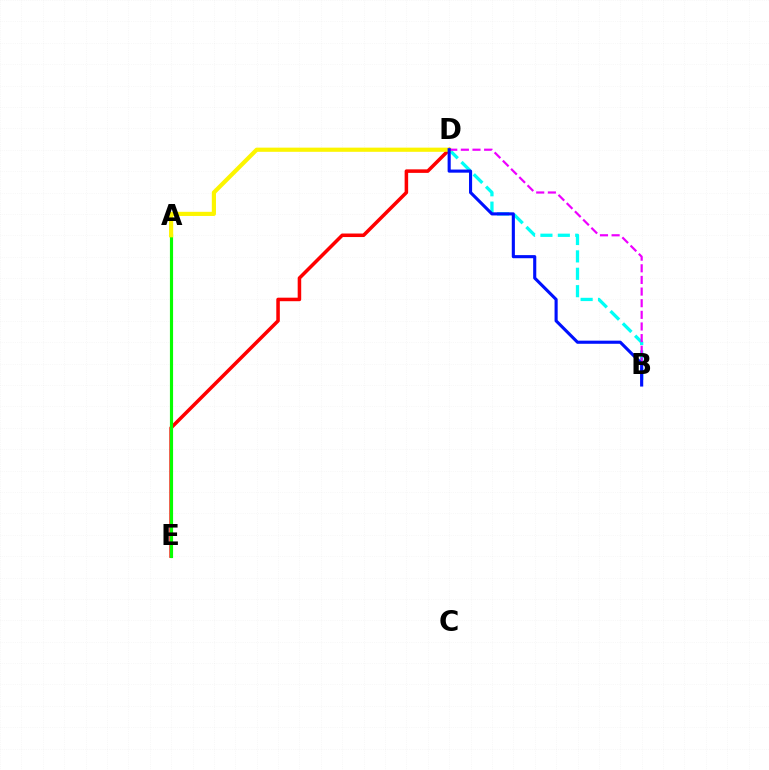{('D', 'E'): [{'color': '#ff0000', 'line_style': 'solid', 'thickness': 2.54}], ('B', 'D'): [{'color': '#00fff6', 'line_style': 'dashed', 'thickness': 2.36}, {'color': '#ee00ff', 'line_style': 'dashed', 'thickness': 1.58}, {'color': '#0010ff', 'line_style': 'solid', 'thickness': 2.24}], ('A', 'E'): [{'color': '#08ff00', 'line_style': 'solid', 'thickness': 2.28}], ('A', 'D'): [{'color': '#fcf500', 'line_style': 'solid', 'thickness': 3.0}]}